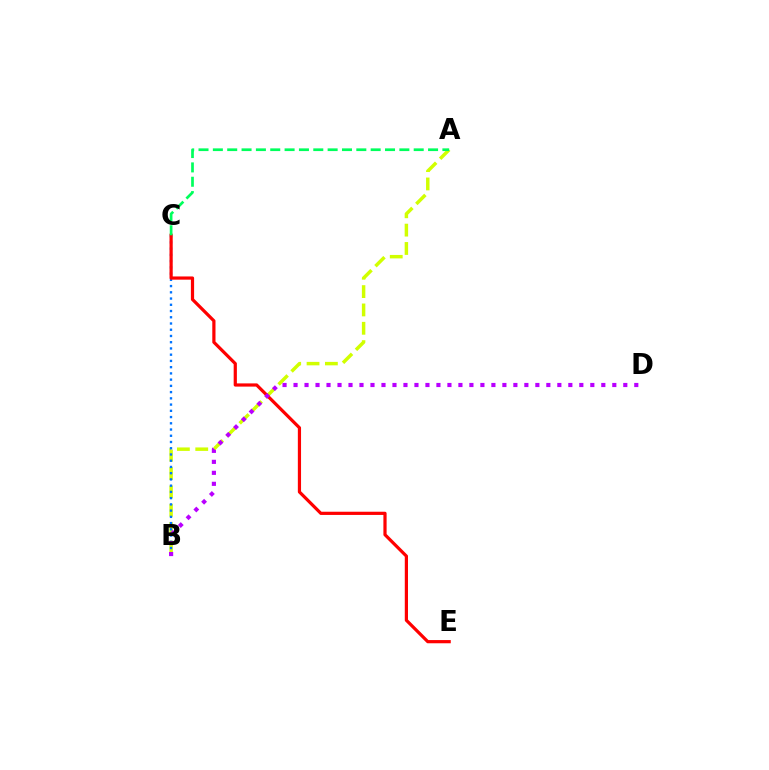{('A', 'B'): [{'color': '#d1ff00', 'line_style': 'dashed', 'thickness': 2.49}], ('B', 'C'): [{'color': '#0074ff', 'line_style': 'dotted', 'thickness': 1.69}], ('C', 'E'): [{'color': '#ff0000', 'line_style': 'solid', 'thickness': 2.31}], ('A', 'C'): [{'color': '#00ff5c', 'line_style': 'dashed', 'thickness': 1.95}], ('B', 'D'): [{'color': '#b900ff', 'line_style': 'dotted', 'thickness': 2.99}]}